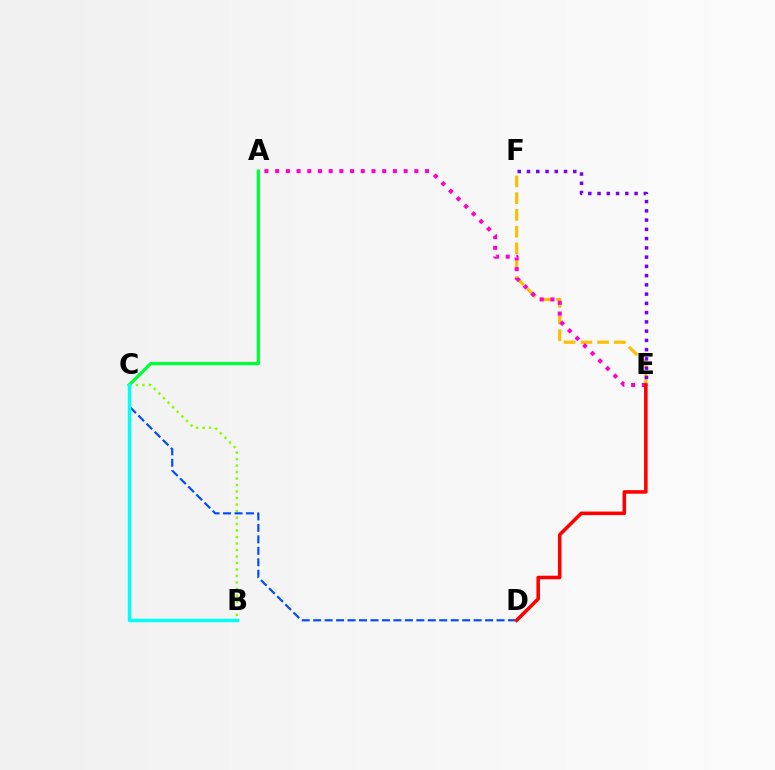{('B', 'C'): [{'color': '#84ff00', 'line_style': 'dotted', 'thickness': 1.76}, {'color': '#00fff6', 'line_style': 'solid', 'thickness': 2.45}], ('C', 'D'): [{'color': '#004bff', 'line_style': 'dashed', 'thickness': 1.56}], ('A', 'C'): [{'color': '#00ff39', 'line_style': 'solid', 'thickness': 2.36}], ('E', 'F'): [{'color': '#ffbd00', 'line_style': 'dashed', 'thickness': 2.28}, {'color': '#7200ff', 'line_style': 'dotted', 'thickness': 2.51}], ('A', 'E'): [{'color': '#ff00cf', 'line_style': 'dotted', 'thickness': 2.91}], ('D', 'E'): [{'color': '#ff0000', 'line_style': 'solid', 'thickness': 2.56}]}